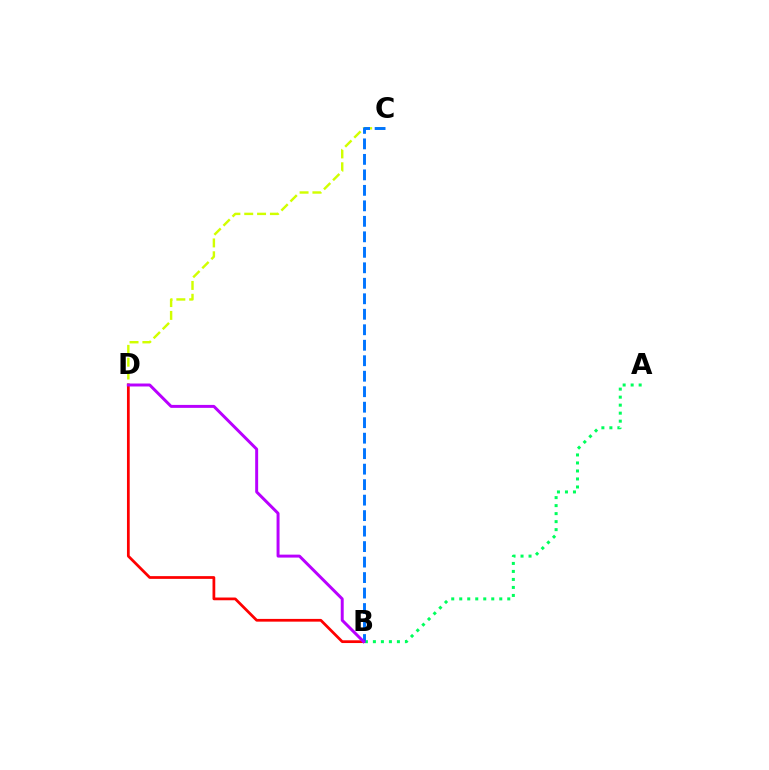{('C', 'D'): [{'color': '#d1ff00', 'line_style': 'dashed', 'thickness': 1.74}], ('A', 'B'): [{'color': '#00ff5c', 'line_style': 'dotted', 'thickness': 2.18}], ('B', 'C'): [{'color': '#0074ff', 'line_style': 'dashed', 'thickness': 2.1}], ('B', 'D'): [{'color': '#ff0000', 'line_style': 'solid', 'thickness': 1.98}, {'color': '#b900ff', 'line_style': 'solid', 'thickness': 2.13}]}